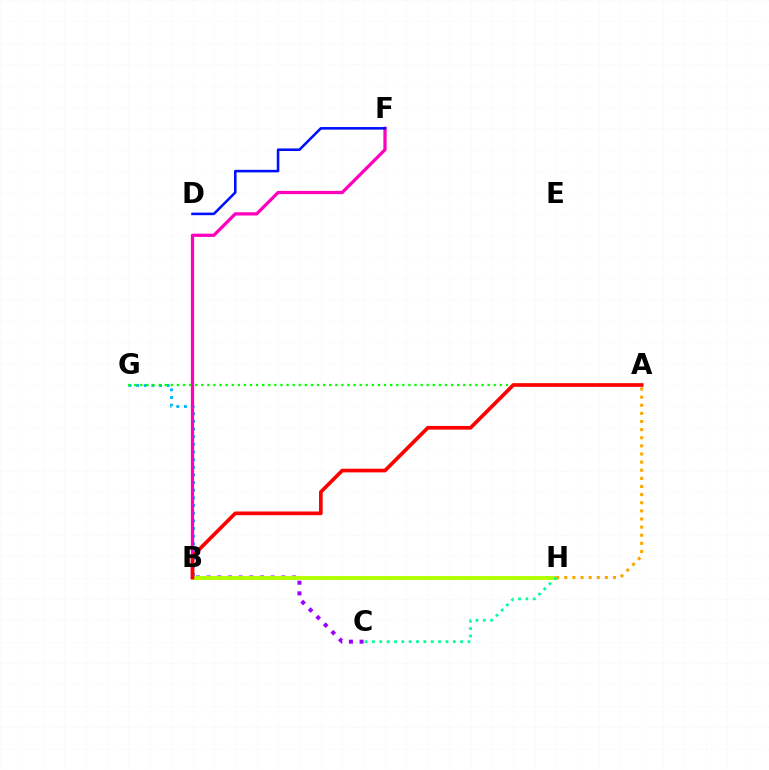{('B', 'G'): [{'color': '#00b5ff', 'line_style': 'dotted', 'thickness': 2.08}], ('B', 'F'): [{'color': '#ff00bd', 'line_style': 'solid', 'thickness': 2.34}], ('B', 'C'): [{'color': '#9b00ff', 'line_style': 'dotted', 'thickness': 2.9}], ('A', 'G'): [{'color': '#08ff00', 'line_style': 'dotted', 'thickness': 1.66}], ('B', 'H'): [{'color': '#b3ff00', 'line_style': 'solid', 'thickness': 2.82}], ('A', 'B'): [{'color': '#ff0000', 'line_style': 'solid', 'thickness': 2.65}], ('A', 'H'): [{'color': '#ffa500', 'line_style': 'dotted', 'thickness': 2.21}], ('C', 'H'): [{'color': '#00ff9d', 'line_style': 'dotted', 'thickness': 2.0}], ('D', 'F'): [{'color': '#0010ff', 'line_style': 'solid', 'thickness': 1.85}]}